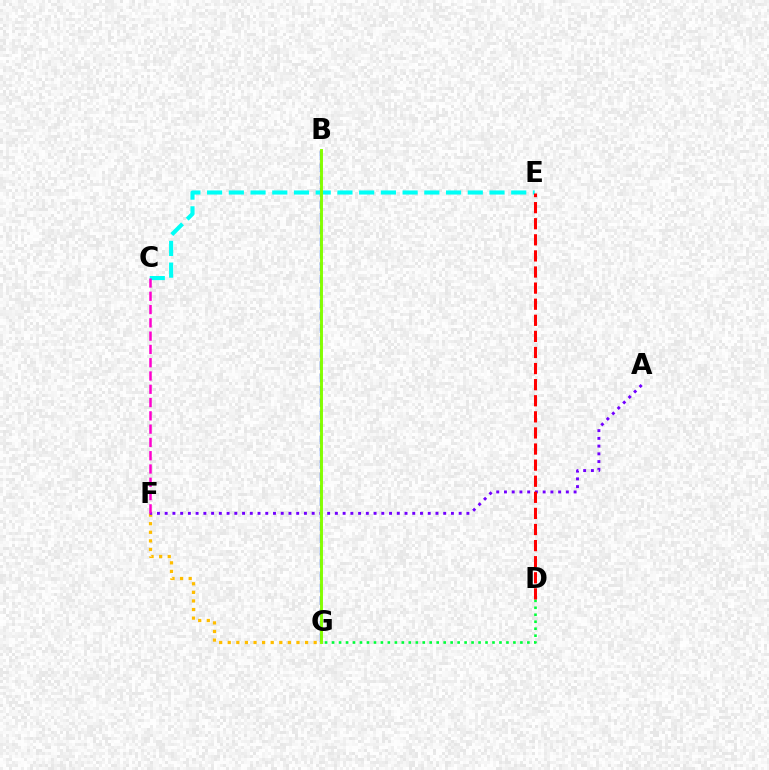{('D', 'G'): [{'color': '#00ff39', 'line_style': 'dotted', 'thickness': 1.89}], ('F', 'G'): [{'color': '#ffbd00', 'line_style': 'dotted', 'thickness': 2.33}], ('B', 'G'): [{'color': '#004bff', 'line_style': 'dashed', 'thickness': 1.68}, {'color': '#84ff00', 'line_style': 'solid', 'thickness': 2.1}], ('C', 'E'): [{'color': '#00fff6', 'line_style': 'dashed', 'thickness': 2.95}], ('A', 'F'): [{'color': '#7200ff', 'line_style': 'dotted', 'thickness': 2.1}], ('D', 'E'): [{'color': '#ff0000', 'line_style': 'dashed', 'thickness': 2.19}], ('C', 'F'): [{'color': '#ff00cf', 'line_style': 'dashed', 'thickness': 1.81}]}